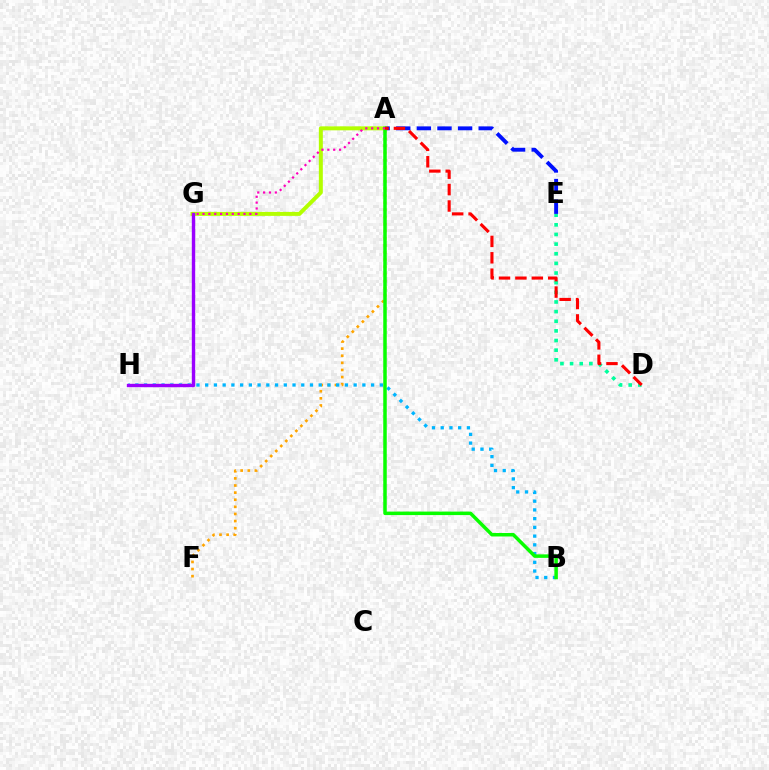{('A', 'F'): [{'color': '#ffa500', 'line_style': 'dotted', 'thickness': 1.93}], ('D', 'E'): [{'color': '#00ff9d', 'line_style': 'dotted', 'thickness': 2.62}], ('A', 'E'): [{'color': '#0010ff', 'line_style': 'dashed', 'thickness': 2.8}], ('B', 'H'): [{'color': '#00b5ff', 'line_style': 'dotted', 'thickness': 2.37}], ('A', 'G'): [{'color': '#b3ff00', 'line_style': 'solid', 'thickness': 2.86}, {'color': '#ff00bd', 'line_style': 'dotted', 'thickness': 1.59}], ('G', 'H'): [{'color': '#9b00ff', 'line_style': 'solid', 'thickness': 2.43}], ('A', 'B'): [{'color': '#08ff00', 'line_style': 'solid', 'thickness': 2.52}], ('A', 'D'): [{'color': '#ff0000', 'line_style': 'dashed', 'thickness': 2.23}]}